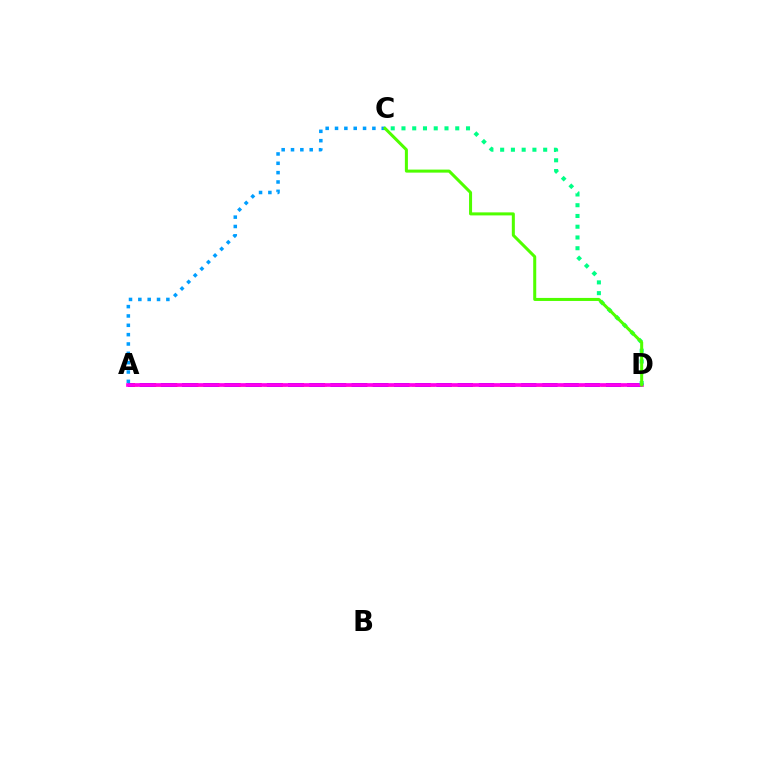{('A', 'D'): [{'color': '#ffd500', 'line_style': 'dashed', 'thickness': 1.83}, {'color': '#ff0000', 'line_style': 'dashed', 'thickness': 2.87}, {'color': '#3700ff', 'line_style': 'dashed', 'thickness': 2.88}, {'color': '#ff00ed', 'line_style': 'solid', 'thickness': 2.67}], ('C', 'D'): [{'color': '#00ff86', 'line_style': 'dotted', 'thickness': 2.92}, {'color': '#4fff00', 'line_style': 'solid', 'thickness': 2.18}], ('A', 'C'): [{'color': '#009eff', 'line_style': 'dotted', 'thickness': 2.54}]}